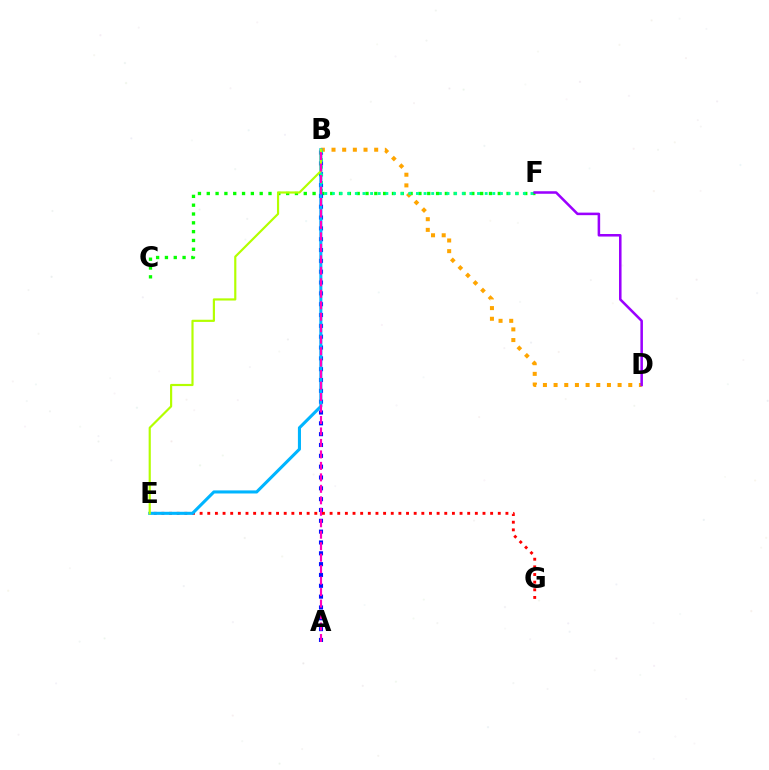{('C', 'F'): [{'color': '#08ff00', 'line_style': 'dotted', 'thickness': 2.4}], ('E', 'G'): [{'color': '#ff0000', 'line_style': 'dotted', 'thickness': 2.08}], ('A', 'B'): [{'color': '#0010ff', 'line_style': 'dotted', 'thickness': 2.94}, {'color': '#ff00bd', 'line_style': 'dashed', 'thickness': 1.56}], ('B', 'D'): [{'color': '#ffa500', 'line_style': 'dotted', 'thickness': 2.9}], ('B', 'E'): [{'color': '#00b5ff', 'line_style': 'solid', 'thickness': 2.22}, {'color': '#b3ff00', 'line_style': 'solid', 'thickness': 1.56}], ('B', 'F'): [{'color': '#00ff9d', 'line_style': 'dotted', 'thickness': 2.08}], ('D', 'F'): [{'color': '#9b00ff', 'line_style': 'solid', 'thickness': 1.83}]}